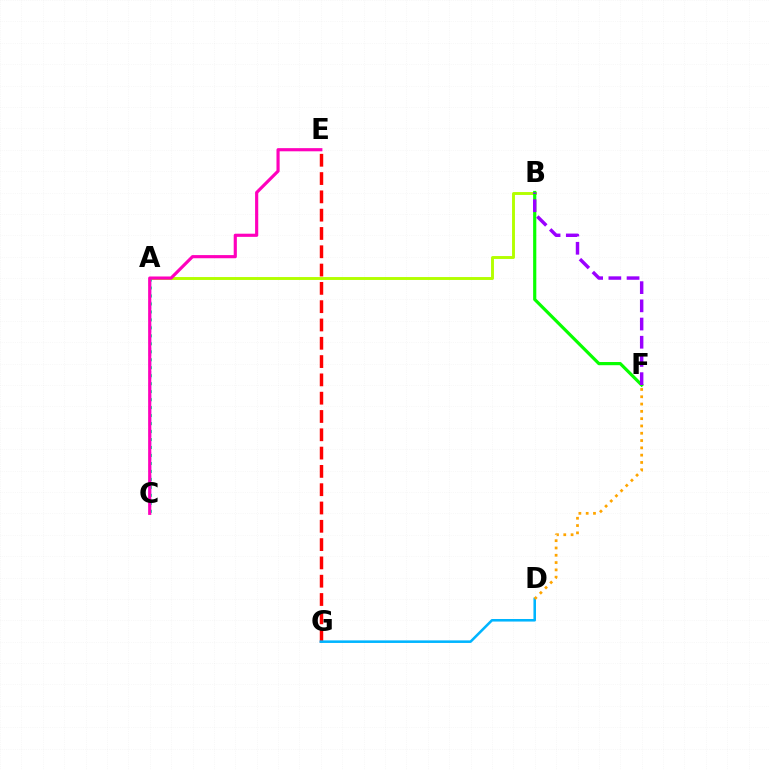{('A', 'B'): [{'color': '#b3ff00', 'line_style': 'solid', 'thickness': 2.1}], ('A', 'C'): [{'color': '#0010ff', 'line_style': 'dashed', 'thickness': 1.58}, {'color': '#00ff9d', 'line_style': 'dotted', 'thickness': 2.17}], ('B', 'F'): [{'color': '#08ff00', 'line_style': 'solid', 'thickness': 2.29}, {'color': '#9b00ff', 'line_style': 'dashed', 'thickness': 2.47}], ('E', 'G'): [{'color': '#ff0000', 'line_style': 'dashed', 'thickness': 2.49}], ('D', 'G'): [{'color': '#00b5ff', 'line_style': 'solid', 'thickness': 1.84}], ('D', 'F'): [{'color': '#ffa500', 'line_style': 'dotted', 'thickness': 1.98}], ('C', 'E'): [{'color': '#ff00bd', 'line_style': 'solid', 'thickness': 2.27}]}